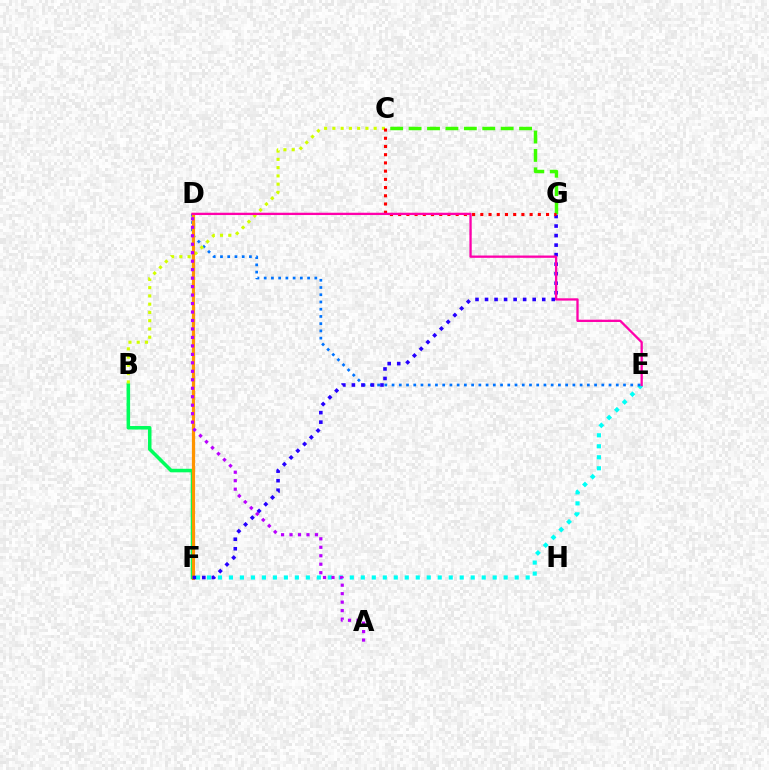{('E', 'F'): [{'color': '#00fff6', 'line_style': 'dotted', 'thickness': 2.99}], ('B', 'F'): [{'color': '#00ff5c', 'line_style': 'solid', 'thickness': 2.55}], ('D', 'E'): [{'color': '#0074ff', 'line_style': 'dotted', 'thickness': 1.97}, {'color': '#ff00ac', 'line_style': 'solid', 'thickness': 1.66}], ('B', 'C'): [{'color': '#d1ff00', 'line_style': 'dotted', 'thickness': 2.24}], ('D', 'F'): [{'color': '#ff9400', 'line_style': 'solid', 'thickness': 2.31}], ('C', 'G'): [{'color': '#3dff00', 'line_style': 'dashed', 'thickness': 2.5}, {'color': '#ff0000', 'line_style': 'dotted', 'thickness': 2.23}], ('F', 'G'): [{'color': '#2500ff', 'line_style': 'dotted', 'thickness': 2.59}], ('A', 'D'): [{'color': '#b900ff', 'line_style': 'dotted', 'thickness': 2.3}]}